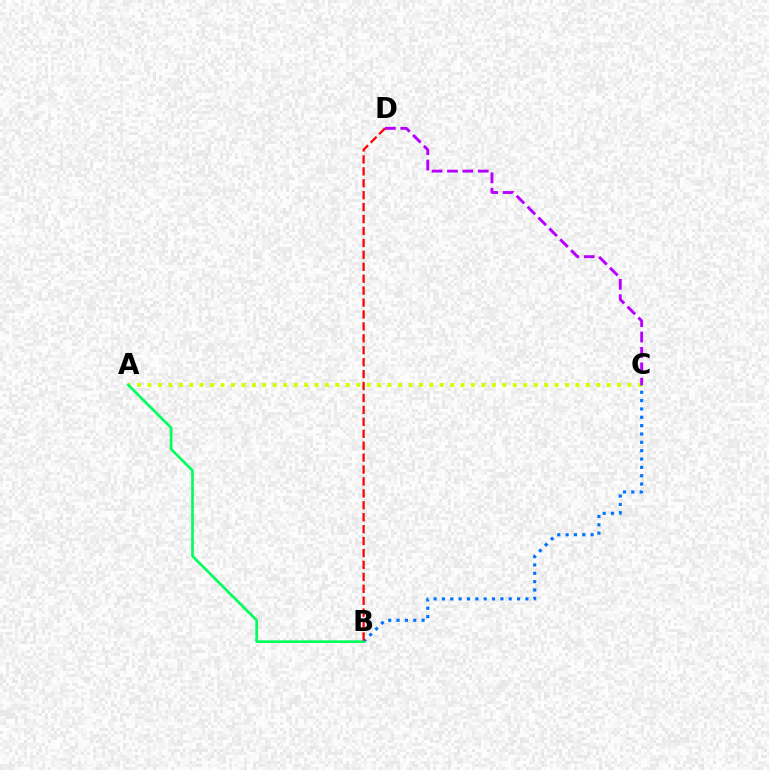{('A', 'C'): [{'color': '#d1ff00', 'line_style': 'dotted', 'thickness': 2.84}], ('B', 'C'): [{'color': '#0074ff', 'line_style': 'dotted', 'thickness': 2.27}], ('C', 'D'): [{'color': '#b900ff', 'line_style': 'dashed', 'thickness': 2.09}], ('A', 'B'): [{'color': '#00ff5c', 'line_style': 'solid', 'thickness': 1.92}], ('B', 'D'): [{'color': '#ff0000', 'line_style': 'dashed', 'thickness': 1.62}]}